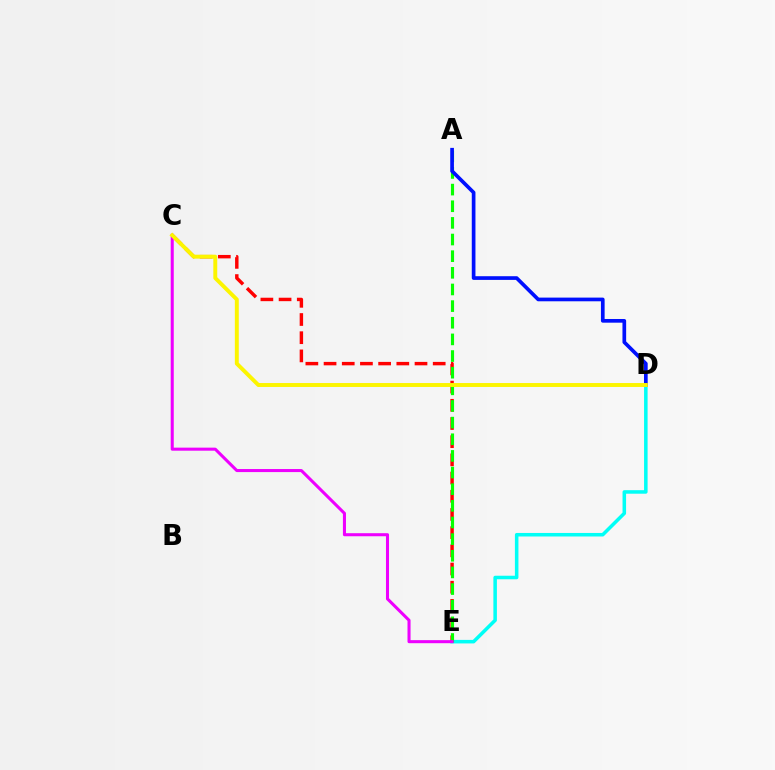{('D', 'E'): [{'color': '#00fff6', 'line_style': 'solid', 'thickness': 2.54}], ('C', 'E'): [{'color': '#ff0000', 'line_style': 'dashed', 'thickness': 2.47}, {'color': '#ee00ff', 'line_style': 'solid', 'thickness': 2.2}], ('A', 'E'): [{'color': '#08ff00', 'line_style': 'dashed', 'thickness': 2.26}], ('A', 'D'): [{'color': '#0010ff', 'line_style': 'solid', 'thickness': 2.65}], ('C', 'D'): [{'color': '#fcf500', 'line_style': 'solid', 'thickness': 2.83}]}